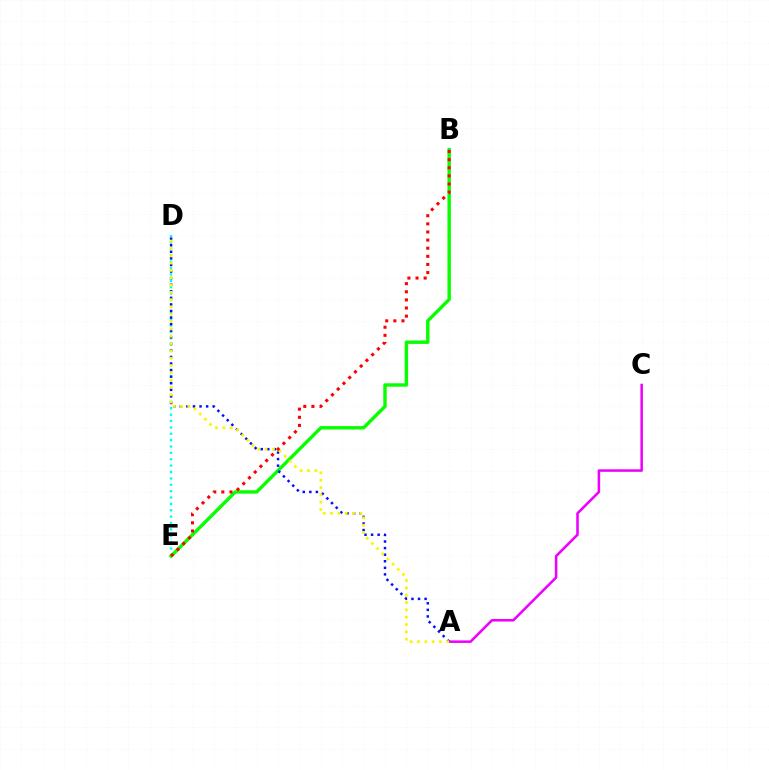{('D', 'E'): [{'color': '#00fff6', 'line_style': 'dotted', 'thickness': 1.73}], ('B', 'E'): [{'color': '#08ff00', 'line_style': 'solid', 'thickness': 2.45}, {'color': '#ff0000', 'line_style': 'dotted', 'thickness': 2.21}], ('A', 'C'): [{'color': '#ee00ff', 'line_style': 'solid', 'thickness': 1.83}], ('A', 'D'): [{'color': '#0010ff', 'line_style': 'dotted', 'thickness': 1.79}, {'color': '#fcf500', 'line_style': 'dotted', 'thickness': 1.99}]}